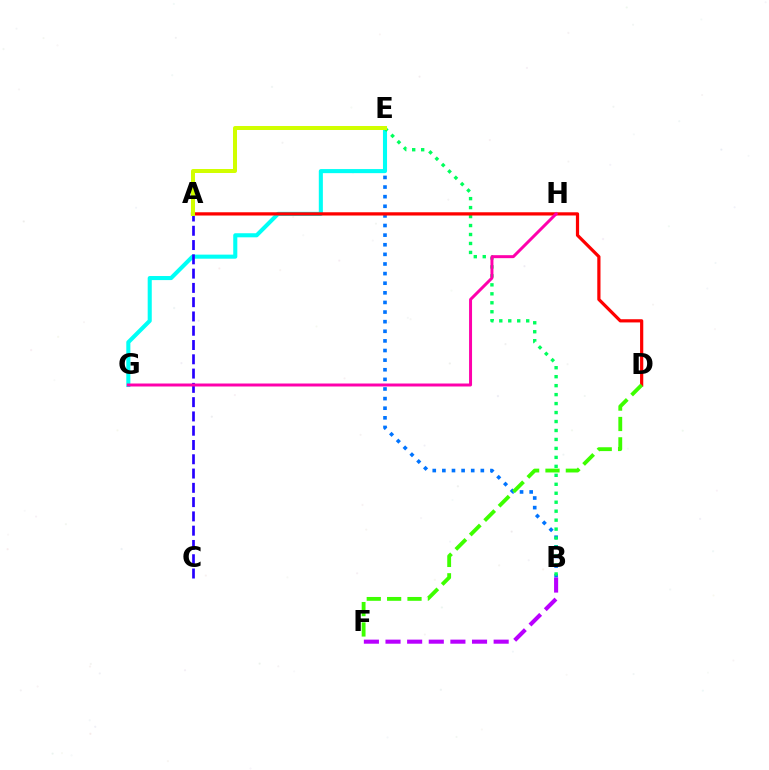{('B', 'E'): [{'color': '#0074ff', 'line_style': 'dotted', 'thickness': 2.61}, {'color': '#00ff5c', 'line_style': 'dotted', 'thickness': 2.44}], ('A', 'H'): [{'color': '#ff9400', 'line_style': 'solid', 'thickness': 1.6}], ('E', 'G'): [{'color': '#00fff6', 'line_style': 'solid', 'thickness': 2.93}], ('A', 'C'): [{'color': '#2500ff', 'line_style': 'dashed', 'thickness': 1.94}], ('B', 'F'): [{'color': '#b900ff', 'line_style': 'dashed', 'thickness': 2.94}], ('A', 'D'): [{'color': '#ff0000', 'line_style': 'solid', 'thickness': 2.31}], ('G', 'H'): [{'color': '#ff00ac', 'line_style': 'solid', 'thickness': 2.14}], ('A', 'E'): [{'color': '#d1ff00', 'line_style': 'solid', 'thickness': 2.88}], ('D', 'F'): [{'color': '#3dff00', 'line_style': 'dashed', 'thickness': 2.77}]}